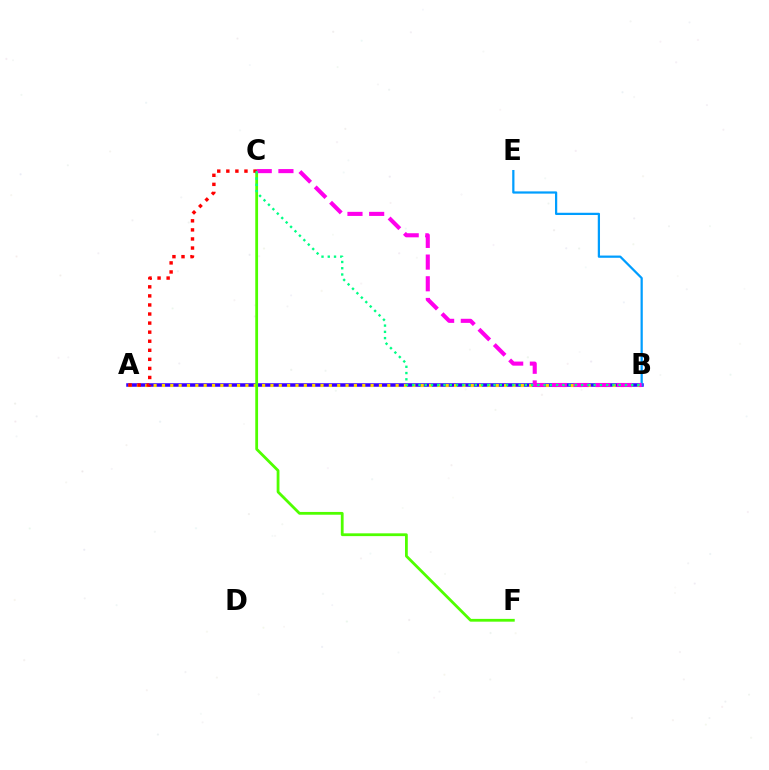{('A', 'B'): [{'color': '#3700ff', 'line_style': 'solid', 'thickness': 2.54}, {'color': '#ffd500', 'line_style': 'dotted', 'thickness': 2.27}], ('B', 'E'): [{'color': '#009eff', 'line_style': 'solid', 'thickness': 1.61}], ('C', 'F'): [{'color': '#4fff00', 'line_style': 'solid', 'thickness': 2.01}], ('B', 'C'): [{'color': '#ff00ed', 'line_style': 'dashed', 'thickness': 2.95}, {'color': '#00ff86', 'line_style': 'dotted', 'thickness': 1.7}], ('A', 'C'): [{'color': '#ff0000', 'line_style': 'dotted', 'thickness': 2.46}]}